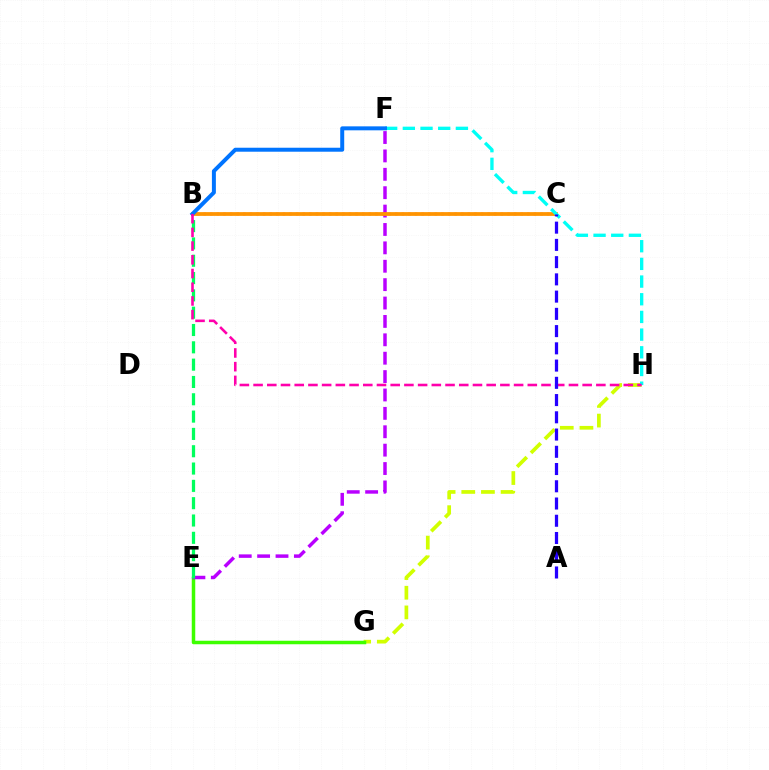{('G', 'H'): [{'color': '#d1ff00', 'line_style': 'dashed', 'thickness': 2.67}], ('E', 'G'): [{'color': '#3dff00', 'line_style': 'solid', 'thickness': 2.52}], ('E', 'F'): [{'color': '#b900ff', 'line_style': 'dashed', 'thickness': 2.5}], ('B', 'E'): [{'color': '#00ff5c', 'line_style': 'dashed', 'thickness': 2.35}], ('B', 'C'): [{'color': '#ff0000', 'line_style': 'dotted', 'thickness': 1.79}, {'color': '#ff9400', 'line_style': 'solid', 'thickness': 2.71}], ('F', 'H'): [{'color': '#00fff6', 'line_style': 'dashed', 'thickness': 2.4}], ('B', 'F'): [{'color': '#0074ff', 'line_style': 'solid', 'thickness': 2.86}], ('B', 'H'): [{'color': '#ff00ac', 'line_style': 'dashed', 'thickness': 1.86}], ('A', 'C'): [{'color': '#2500ff', 'line_style': 'dashed', 'thickness': 2.34}]}